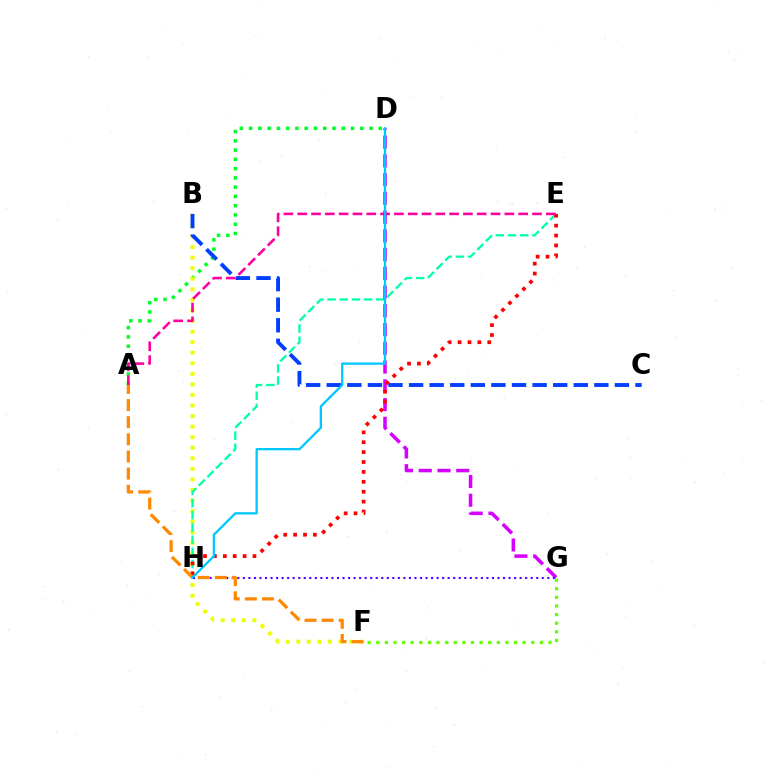{('A', 'D'): [{'color': '#00ff27', 'line_style': 'dotted', 'thickness': 2.52}], ('B', 'F'): [{'color': '#eeff00', 'line_style': 'dotted', 'thickness': 2.87}], ('E', 'H'): [{'color': '#00ffaf', 'line_style': 'dashed', 'thickness': 1.65}, {'color': '#ff0000', 'line_style': 'dotted', 'thickness': 2.69}], ('D', 'G'): [{'color': '#d600ff', 'line_style': 'dashed', 'thickness': 2.55}], ('G', 'H'): [{'color': '#4f00ff', 'line_style': 'dotted', 'thickness': 1.5}], ('B', 'C'): [{'color': '#003fff', 'line_style': 'dashed', 'thickness': 2.8}], ('A', 'F'): [{'color': '#ff8800', 'line_style': 'dashed', 'thickness': 2.33}], ('F', 'G'): [{'color': '#66ff00', 'line_style': 'dotted', 'thickness': 2.34}], ('A', 'E'): [{'color': '#ff00a0', 'line_style': 'dashed', 'thickness': 1.88}], ('D', 'H'): [{'color': '#00c7ff', 'line_style': 'solid', 'thickness': 1.66}]}